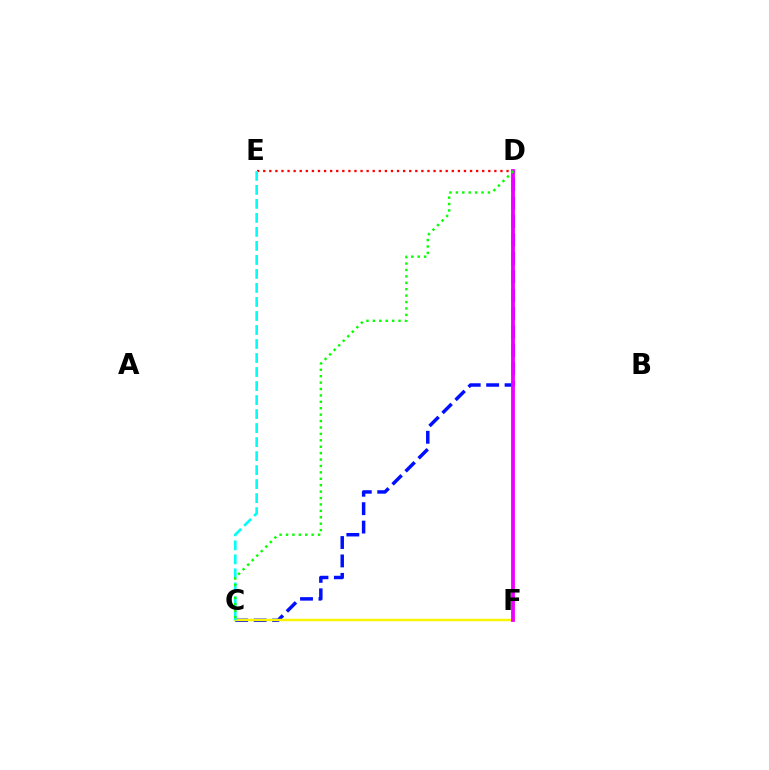{('C', 'D'): [{'color': '#0010ff', 'line_style': 'dashed', 'thickness': 2.5}, {'color': '#08ff00', 'line_style': 'dotted', 'thickness': 1.74}], ('C', 'F'): [{'color': '#fcf500', 'line_style': 'solid', 'thickness': 1.76}], ('D', 'E'): [{'color': '#ff0000', 'line_style': 'dotted', 'thickness': 1.65}], ('D', 'F'): [{'color': '#ee00ff', 'line_style': 'solid', 'thickness': 2.75}], ('C', 'E'): [{'color': '#00fff6', 'line_style': 'dashed', 'thickness': 1.9}]}